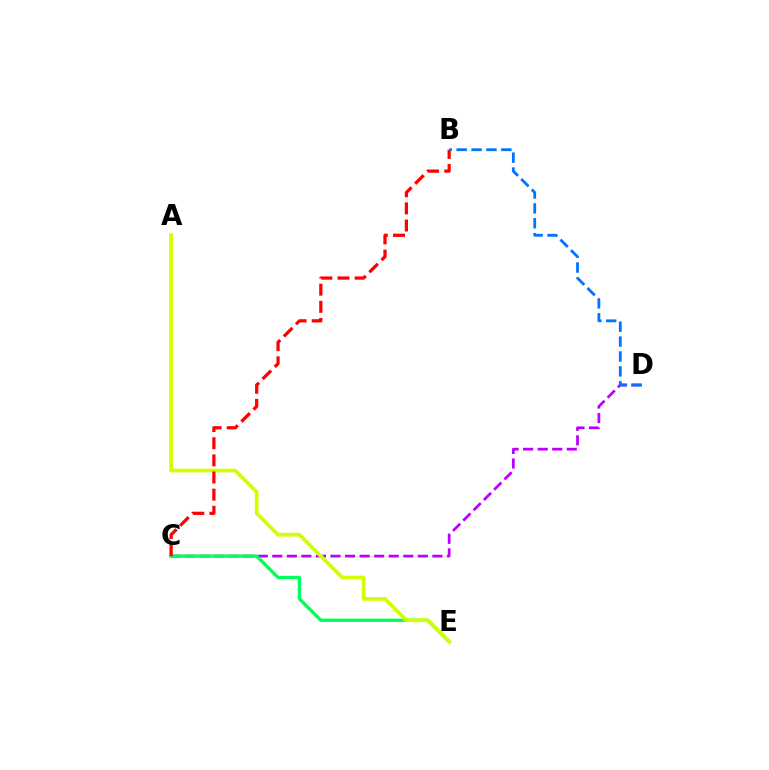{('C', 'D'): [{'color': '#b900ff', 'line_style': 'dashed', 'thickness': 1.98}], ('C', 'E'): [{'color': '#00ff5c', 'line_style': 'solid', 'thickness': 2.41}], ('A', 'E'): [{'color': '#d1ff00', 'line_style': 'solid', 'thickness': 2.67}], ('B', 'C'): [{'color': '#ff0000', 'line_style': 'dashed', 'thickness': 2.33}], ('B', 'D'): [{'color': '#0074ff', 'line_style': 'dashed', 'thickness': 2.02}]}